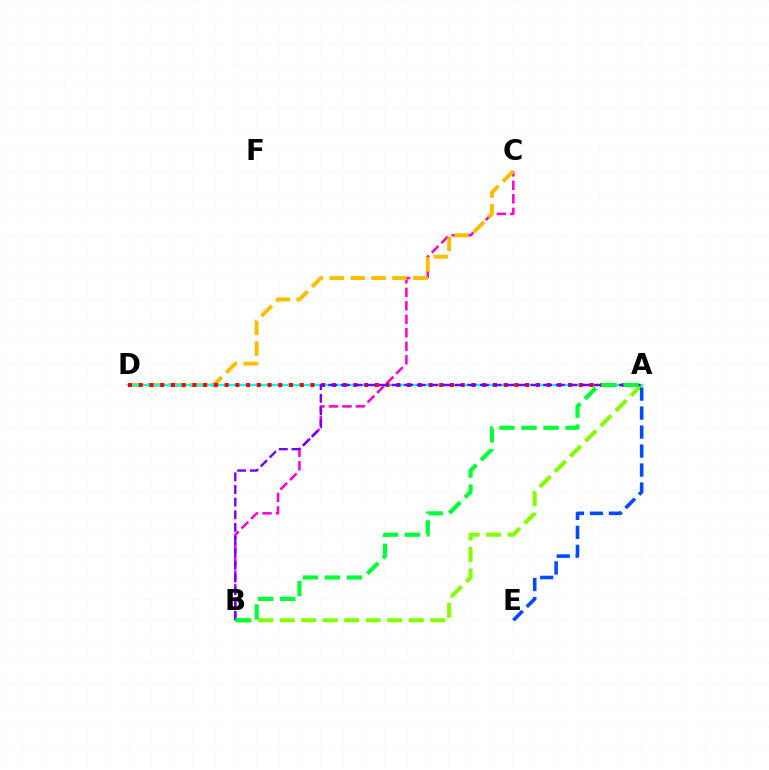{('A', 'B'): [{'color': '#84ff00', 'line_style': 'dashed', 'thickness': 2.92}, {'color': '#7200ff', 'line_style': 'dashed', 'thickness': 1.72}, {'color': '#00ff39', 'line_style': 'dashed', 'thickness': 3.0}], ('B', 'C'): [{'color': '#ff00cf', 'line_style': 'dashed', 'thickness': 1.83}], ('C', 'D'): [{'color': '#ffbd00', 'line_style': 'dashed', 'thickness': 2.84}], ('A', 'D'): [{'color': '#00fff6', 'line_style': 'solid', 'thickness': 1.68}, {'color': '#ff0000', 'line_style': 'dotted', 'thickness': 2.92}], ('A', 'E'): [{'color': '#004bff', 'line_style': 'dashed', 'thickness': 2.58}]}